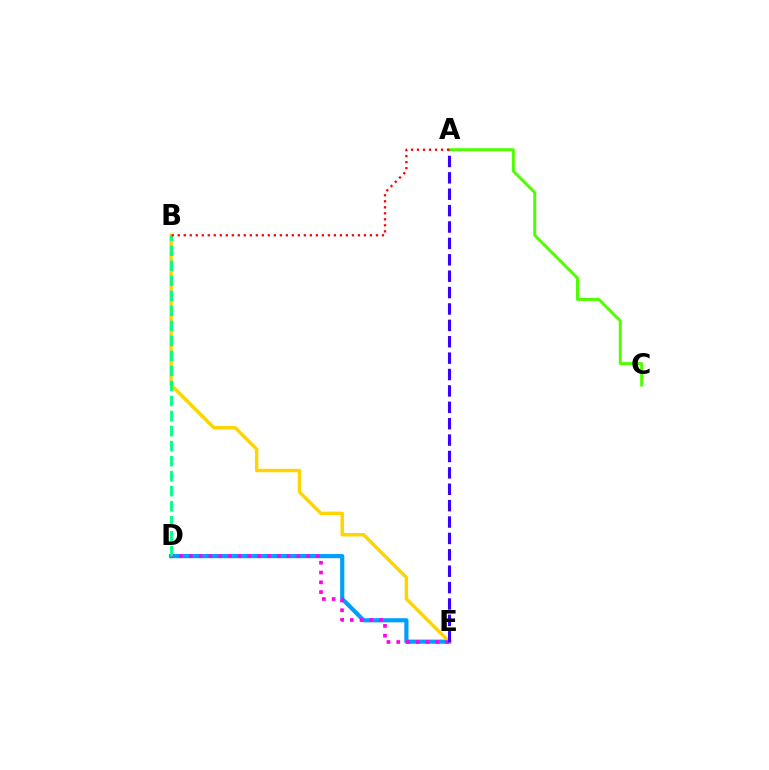{('D', 'E'): [{'color': '#009eff', 'line_style': 'solid', 'thickness': 3.0}, {'color': '#ff00ed', 'line_style': 'dotted', 'thickness': 2.66}], ('B', 'E'): [{'color': '#ffd500', 'line_style': 'solid', 'thickness': 2.48}], ('B', 'D'): [{'color': '#00ff86', 'line_style': 'dashed', 'thickness': 2.04}], ('A', 'C'): [{'color': '#4fff00', 'line_style': 'solid', 'thickness': 2.14}], ('A', 'E'): [{'color': '#3700ff', 'line_style': 'dashed', 'thickness': 2.23}], ('A', 'B'): [{'color': '#ff0000', 'line_style': 'dotted', 'thickness': 1.63}]}